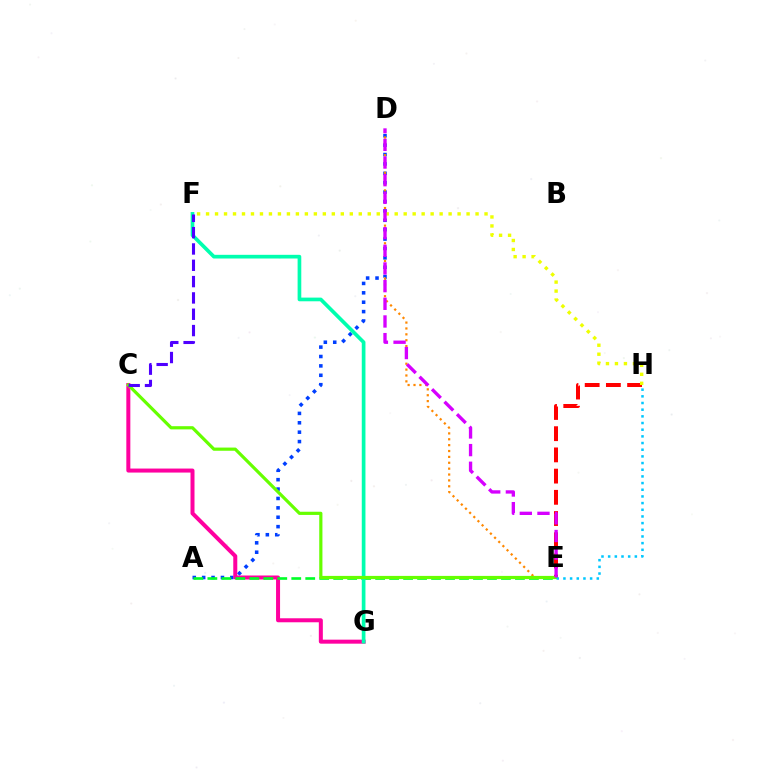{('A', 'D'): [{'color': '#003fff', 'line_style': 'dotted', 'thickness': 2.55}], ('E', 'H'): [{'color': '#ff0000', 'line_style': 'dashed', 'thickness': 2.88}, {'color': '#00c7ff', 'line_style': 'dotted', 'thickness': 1.81}], ('D', 'E'): [{'color': '#ff8800', 'line_style': 'dotted', 'thickness': 1.6}, {'color': '#d600ff', 'line_style': 'dashed', 'thickness': 2.4}], ('C', 'G'): [{'color': '#ff00a0', 'line_style': 'solid', 'thickness': 2.89}], ('A', 'E'): [{'color': '#00ff27', 'line_style': 'dashed', 'thickness': 1.9}], ('F', 'G'): [{'color': '#00ffaf', 'line_style': 'solid', 'thickness': 2.65}], ('C', 'E'): [{'color': '#66ff00', 'line_style': 'solid', 'thickness': 2.3}], ('F', 'H'): [{'color': '#eeff00', 'line_style': 'dotted', 'thickness': 2.44}], ('C', 'F'): [{'color': '#4f00ff', 'line_style': 'dashed', 'thickness': 2.22}]}